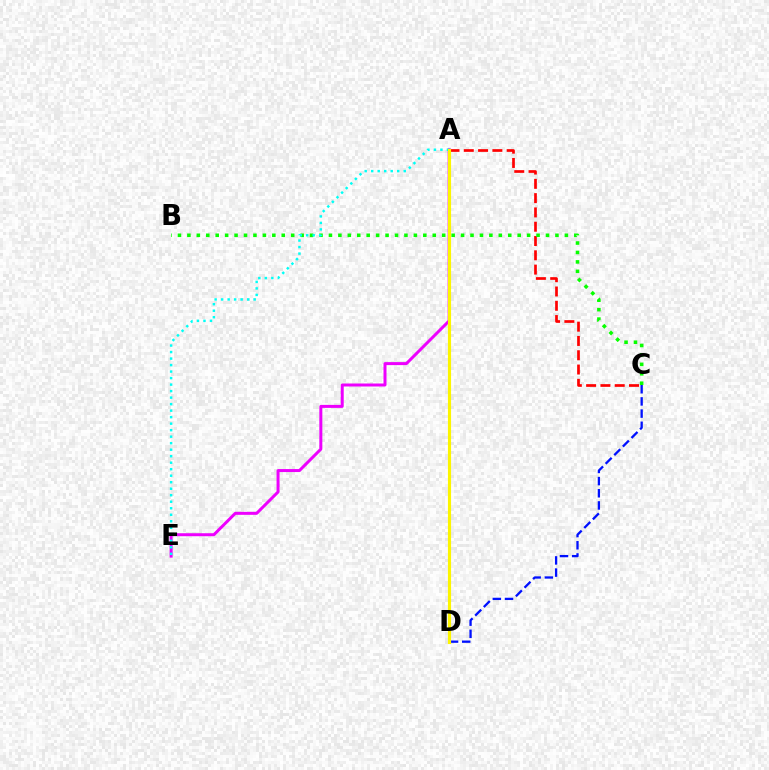{('A', 'C'): [{'color': '#ff0000', 'line_style': 'dashed', 'thickness': 1.94}], ('A', 'E'): [{'color': '#ee00ff', 'line_style': 'solid', 'thickness': 2.16}, {'color': '#00fff6', 'line_style': 'dotted', 'thickness': 1.77}], ('B', 'C'): [{'color': '#08ff00', 'line_style': 'dotted', 'thickness': 2.56}], ('C', 'D'): [{'color': '#0010ff', 'line_style': 'dashed', 'thickness': 1.65}], ('A', 'D'): [{'color': '#fcf500', 'line_style': 'solid', 'thickness': 2.26}]}